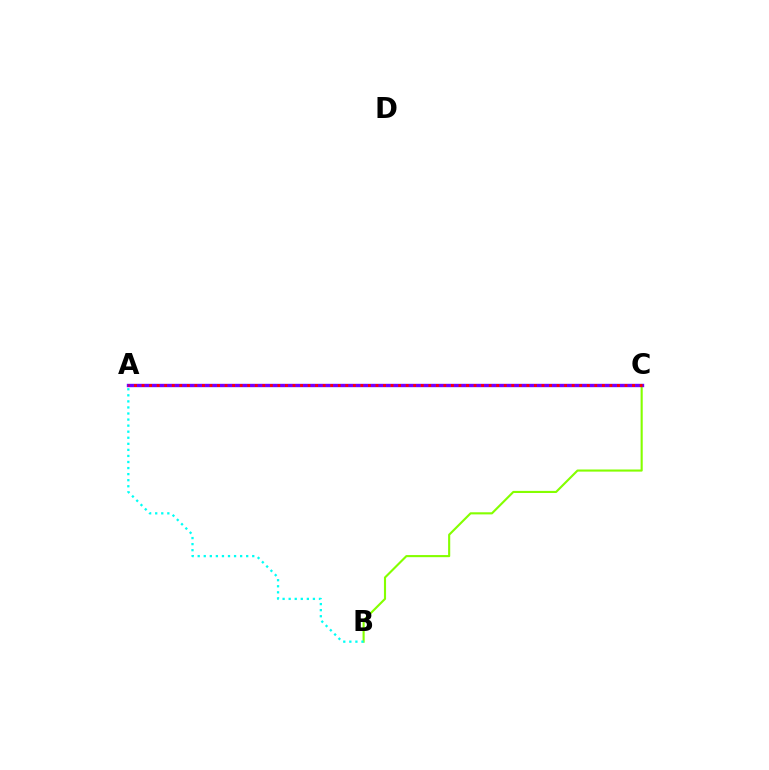{('B', 'C'): [{'color': '#84ff00', 'line_style': 'solid', 'thickness': 1.53}], ('A', 'C'): [{'color': '#7200ff', 'line_style': 'solid', 'thickness': 2.44}, {'color': '#ff0000', 'line_style': 'dotted', 'thickness': 2.05}], ('A', 'B'): [{'color': '#00fff6', 'line_style': 'dotted', 'thickness': 1.65}]}